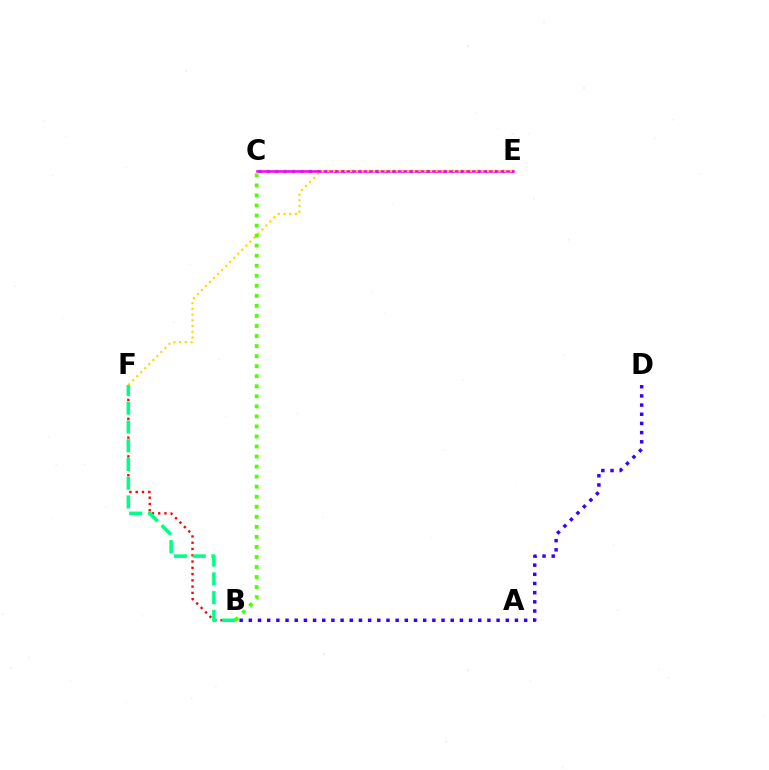{('C', 'E'): [{'color': '#009eff', 'line_style': 'dotted', 'thickness': 2.28}, {'color': '#ff00ed', 'line_style': 'solid', 'thickness': 1.84}], ('B', 'F'): [{'color': '#ff0000', 'line_style': 'dotted', 'thickness': 1.7}, {'color': '#00ff86', 'line_style': 'dashed', 'thickness': 2.55}], ('E', 'F'): [{'color': '#ffd500', 'line_style': 'dotted', 'thickness': 1.55}], ('B', 'D'): [{'color': '#3700ff', 'line_style': 'dotted', 'thickness': 2.49}], ('B', 'C'): [{'color': '#4fff00', 'line_style': 'dotted', 'thickness': 2.73}]}